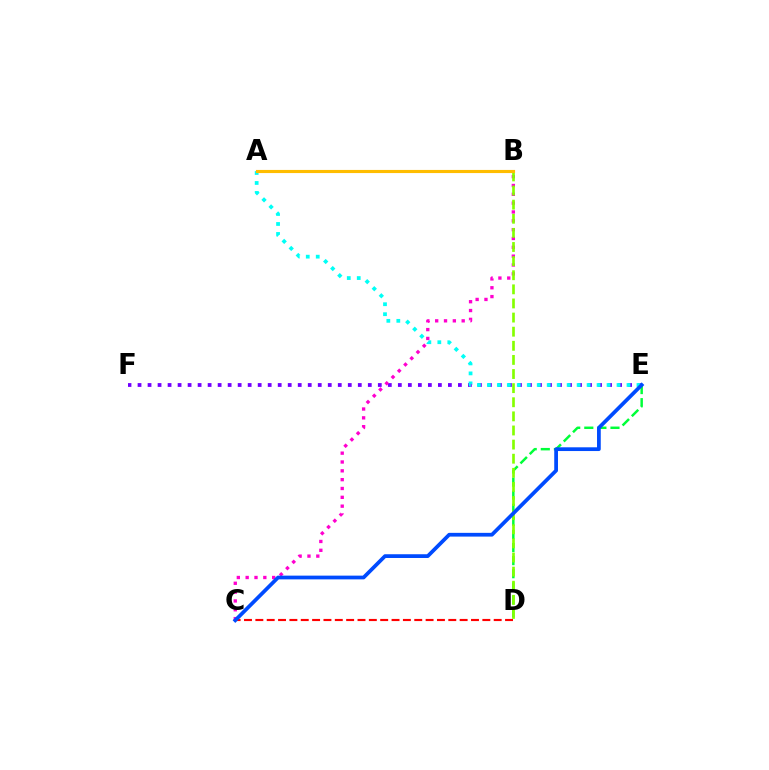{('D', 'E'): [{'color': '#00ff39', 'line_style': 'dashed', 'thickness': 1.78}], ('E', 'F'): [{'color': '#7200ff', 'line_style': 'dotted', 'thickness': 2.72}], ('B', 'C'): [{'color': '#ff00cf', 'line_style': 'dotted', 'thickness': 2.4}], ('B', 'D'): [{'color': '#84ff00', 'line_style': 'dashed', 'thickness': 1.92}], ('A', 'E'): [{'color': '#00fff6', 'line_style': 'dotted', 'thickness': 2.71}], ('A', 'B'): [{'color': '#ffbd00', 'line_style': 'solid', 'thickness': 2.26}], ('C', 'D'): [{'color': '#ff0000', 'line_style': 'dashed', 'thickness': 1.54}], ('C', 'E'): [{'color': '#004bff', 'line_style': 'solid', 'thickness': 2.69}]}